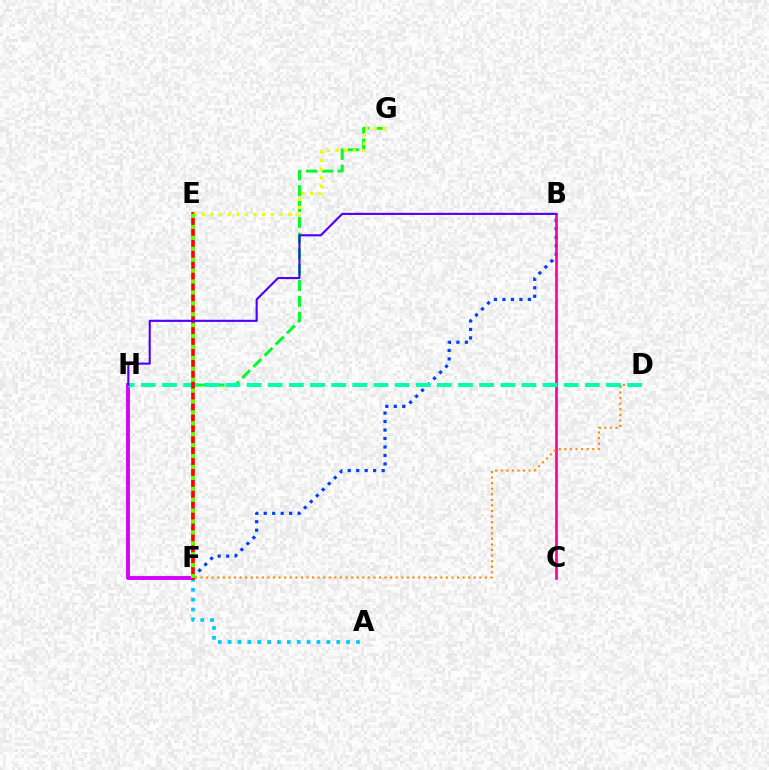{('F', 'G'): [{'color': '#00ff27', 'line_style': 'dashed', 'thickness': 2.15}], ('F', 'H'): [{'color': '#d600ff', 'line_style': 'solid', 'thickness': 2.79}], ('B', 'F'): [{'color': '#003fff', 'line_style': 'dotted', 'thickness': 2.3}], ('B', 'C'): [{'color': '#ff00a0', 'line_style': 'solid', 'thickness': 1.93}], ('A', 'F'): [{'color': '#00c7ff', 'line_style': 'dotted', 'thickness': 2.68}], ('D', 'F'): [{'color': '#ff8800', 'line_style': 'dotted', 'thickness': 1.52}], ('D', 'H'): [{'color': '#00ffaf', 'line_style': 'dashed', 'thickness': 2.87}], ('E', 'F'): [{'color': '#ff0000', 'line_style': 'solid', 'thickness': 2.6}, {'color': '#66ff00', 'line_style': 'dotted', 'thickness': 2.96}], ('E', 'G'): [{'color': '#eeff00', 'line_style': 'dotted', 'thickness': 2.34}], ('B', 'H'): [{'color': '#4f00ff', 'line_style': 'solid', 'thickness': 1.53}]}